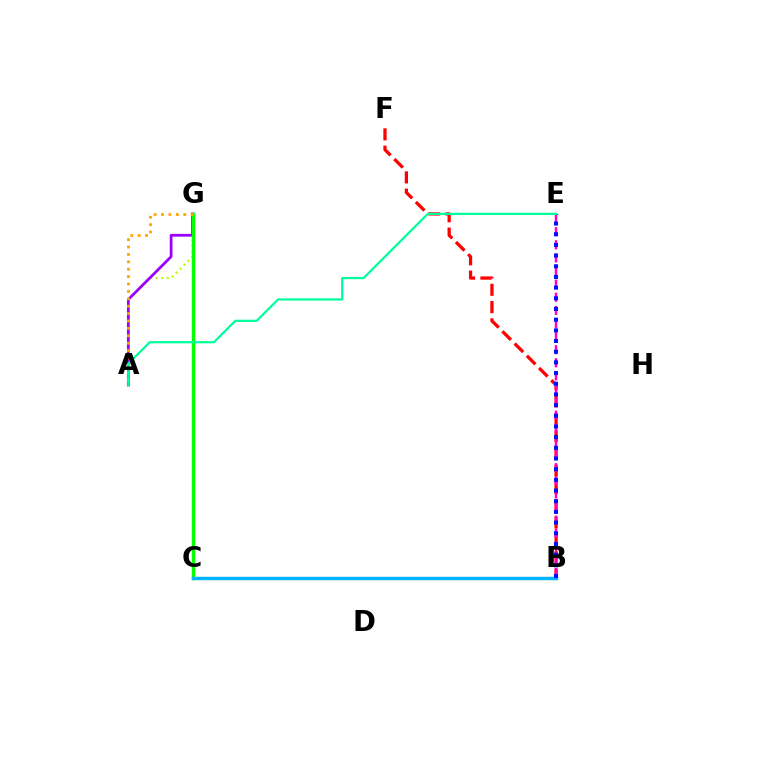{('B', 'F'): [{'color': '#ff0000', 'line_style': 'dashed', 'thickness': 2.35}], ('A', 'G'): [{'color': '#b3ff00', 'line_style': 'dotted', 'thickness': 1.5}, {'color': '#9b00ff', 'line_style': 'solid', 'thickness': 1.99}, {'color': '#ffa500', 'line_style': 'dotted', 'thickness': 2.01}], ('C', 'G'): [{'color': '#08ff00', 'line_style': 'solid', 'thickness': 2.47}], ('B', 'E'): [{'color': '#ff00bd', 'line_style': 'dashed', 'thickness': 1.78}, {'color': '#0010ff', 'line_style': 'dotted', 'thickness': 2.9}], ('B', 'C'): [{'color': '#00b5ff', 'line_style': 'solid', 'thickness': 2.45}], ('A', 'E'): [{'color': '#00ff9d', 'line_style': 'solid', 'thickness': 1.61}]}